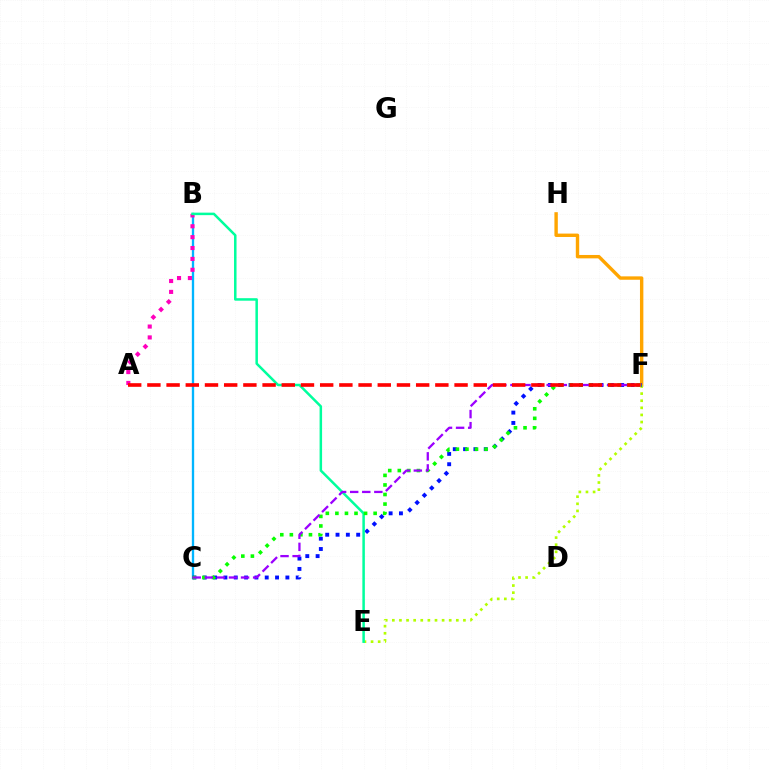{('B', 'C'): [{'color': '#00b5ff', 'line_style': 'solid', 'thickness': 1.67}], ('F', 'H'): [{'color': '#ffa500', 'line_style': 'solid', 'thickness': 2.44}], ('E', 'F'): [{'color': '#b3ff00', 'line_style': 'dotted', 'thickness': 1.93}], ('C', 'F'): [{'color': '#0010ff', 'line_style': 'dotted', 'thickness': 2.81}, {'color': '#08ff00', 'line_style': 'dotted', 'thickness': 2.6}, {'color': '#9b00ff', 'line_style': 'dashed', 'thickness': 1.64}], ('A', 'B'): [{'color': '#ff00bd', 'line_style': 'dotted', 'thickness': 2.96}], ('B', 'E'): [{'color': '#00ff9d', 'line_style': 'solid', 'thickness': 1.81}], ('A', 'F'): [{'color': '#ff0000', 'line_style': 'dashed', 'thickness': 2.61}]}